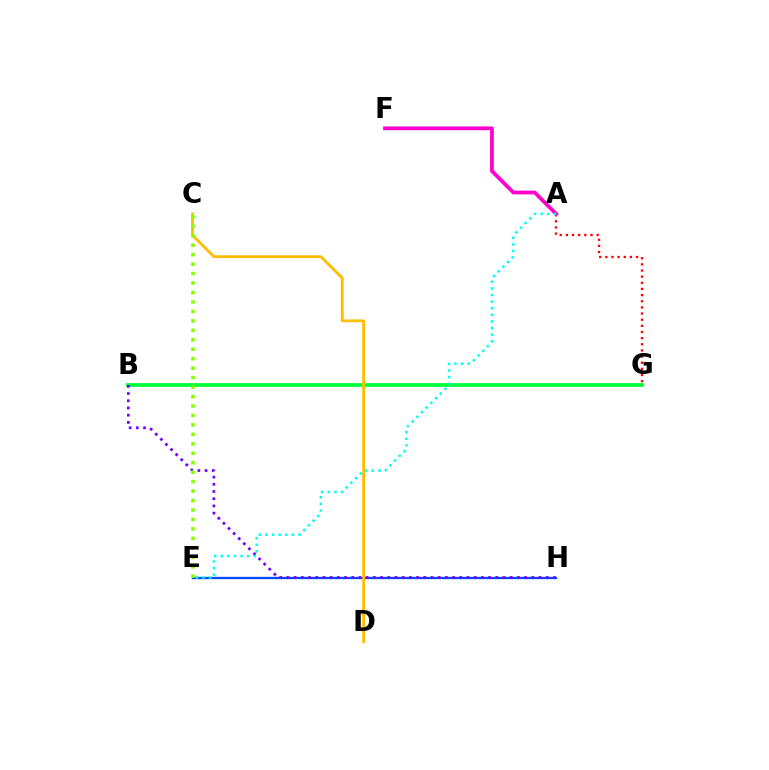{('E', 'H'): [{'color': '#004bff', 'line_style': 'solid', 'thickness': 1.68}], ('A', 'G'): [{'color': '#ff0000', 'line_style': 'dotted', 'thickness': 1.67}], ('B', 'G'): [{'color': '#00ff39', 'line_style': 'solid', 'thickness': 2.69}], ('B', 'H'): [{'color': '#7200ff', 'line_style': 'dotted', 'thickness': 1.96}], ('A', 'F'): [{'color': '#ff00cf', 'line_style': 'solid', 'thickness': 2.71}], ('C', 'D'): [{'color': '#ffbd00', 'line_style': 'solid', 'thickness': 2.02}], ('C', 'E'): [{'color': '#84ff00', 'line_style': 'dotted', 'thickness': 2.57}], ('A', 'E'): [{'color': '#00fff6', 'line_style': 'dotted', 'thickness': 1.8}]}